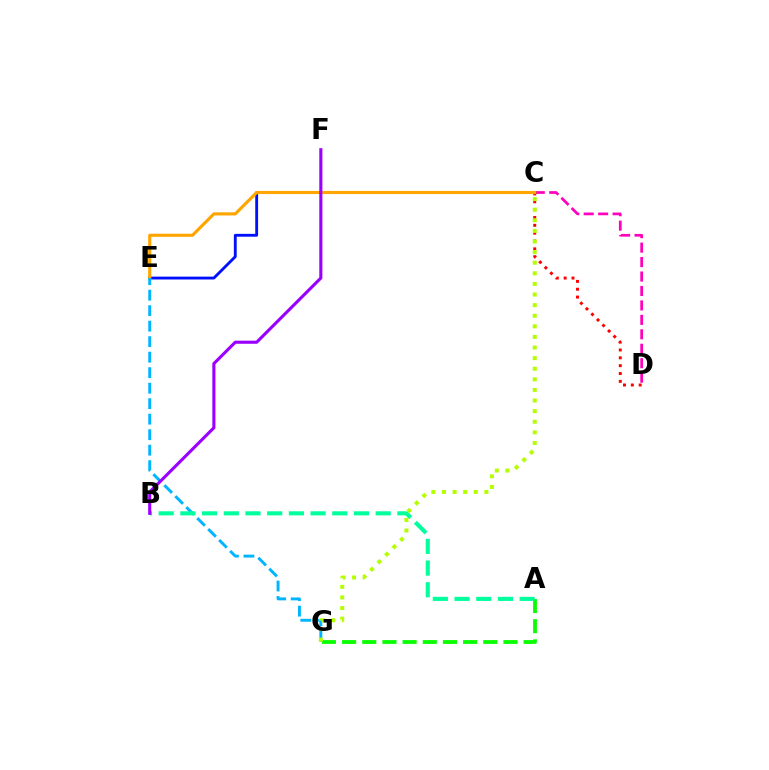{('A', 'G'): [{'color': '#08ff00', 'line_style': 'dashed', 'thickness': 2.74}], ('C', 'D'): [{'color': '#ff00bd', 'line_style': 'dashed', 'thickness': 1.96}, {'color': '#ff0000', 'line_style': 'dotted', 'thickness': 2.13}], ('C', 'E'): [{'color': '#0010ff', 'line_style': 'solid', 'thickness': 2.05}, {'color': '#ffa500', 'line_style': 'solid', 'thickness': 2.26}], ('E', 'G'): [{'color': '#00b5ff', 'line_style': 'dashed', 'thickness': 2.11}], ('A', 'B'): [{'color': '#00ff9d', 'line_style': 'dashed', 'thickness': 2.95}], ('C', 'G'): [{'color': '#b3ff00', 'line_style': 'dotted', 'thickness': 2.88}], ('B', 'F'): [{'color': '#9b00ff', 'line_style': 'solid', 'thickness': 2.23}]}